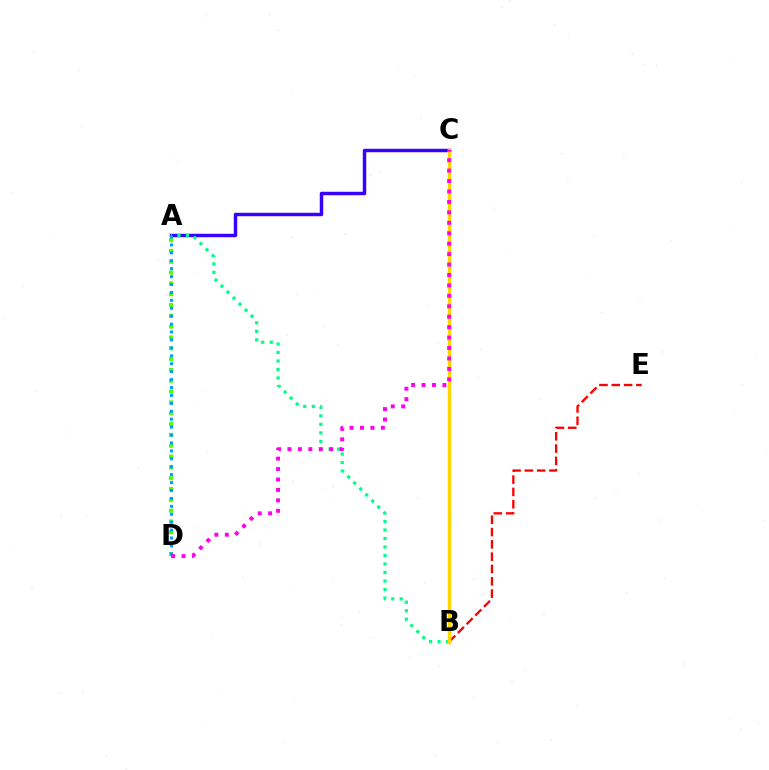{('A', 'D'): [{'color': '#4fff00', 'line_style': 'dotted', 'thickness': 2.94}, {'color': '#009eff', 'line_style': 'dotted', 'thickness': 2.15}], ('A', 'C'): [{'color': '#3700ff', 'line_style': 'solid', 'thickness': 2.49}], ('A', 'B'): [{'color': '#00ff86', 'line_style': 'dotted', 'thickness': 2.31}], ('B', 'E'): [{'color': '#ff0000', 'line_style': 'dashed', 'thickness': 1.67}], ('B', 'C'): [{'color': '#ffd500', 'line_style': 'solid', 'thickness': 2.51}], ('C', 'D'): [{'color': '#ff00ed', 'line_style': 'dotted', 'thickness': 2.83}]}